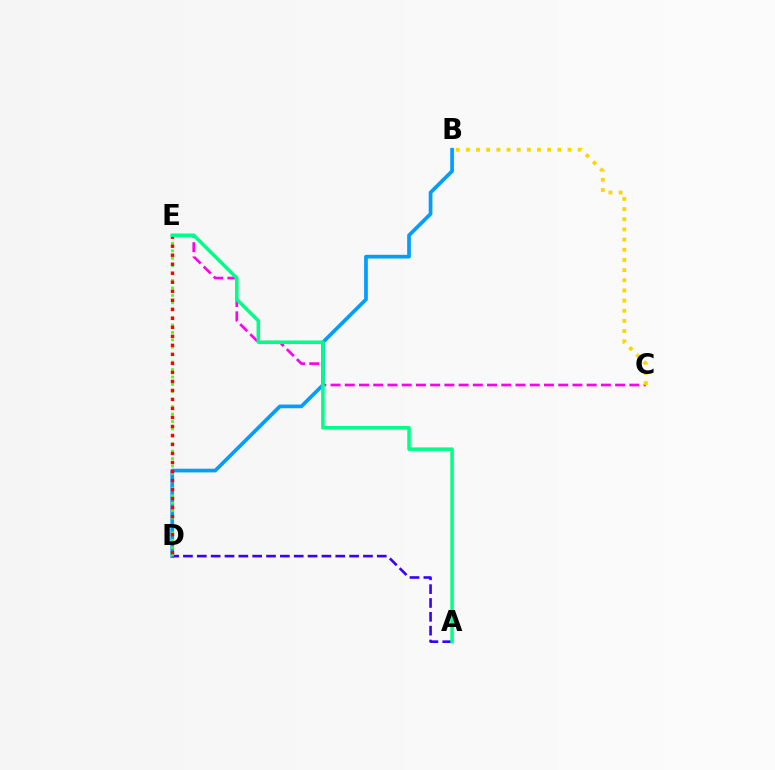{('B', 'D'): [{'color': '#009eff', 'line_style': 'solid', 'thickness': 2.66}], ('A', 'D'): [{'color': '#3700ff', 'line_style': 'dashed', 'thickness': 1.88}], ('C', 'E'): [{'color': '#ff00ed', 'line_style': 'dashed', 'thickness': 1.93}], ('B', 'C'): [{'color': '#ffd500', 'line_style': 'dotted', 'thickness': 2.76}], ('D', 'E'): [{'color': '#4fff00', 'line_style': 'dotted', 'thickness': 2.02}, {'color': '#ff0000', 'line_style': 'dotted', 'thickness': 2.45}], ('A', 'E'): [{'color': '#00ff86', 'line_style': 'solid', 'thickness': 2.54}]}